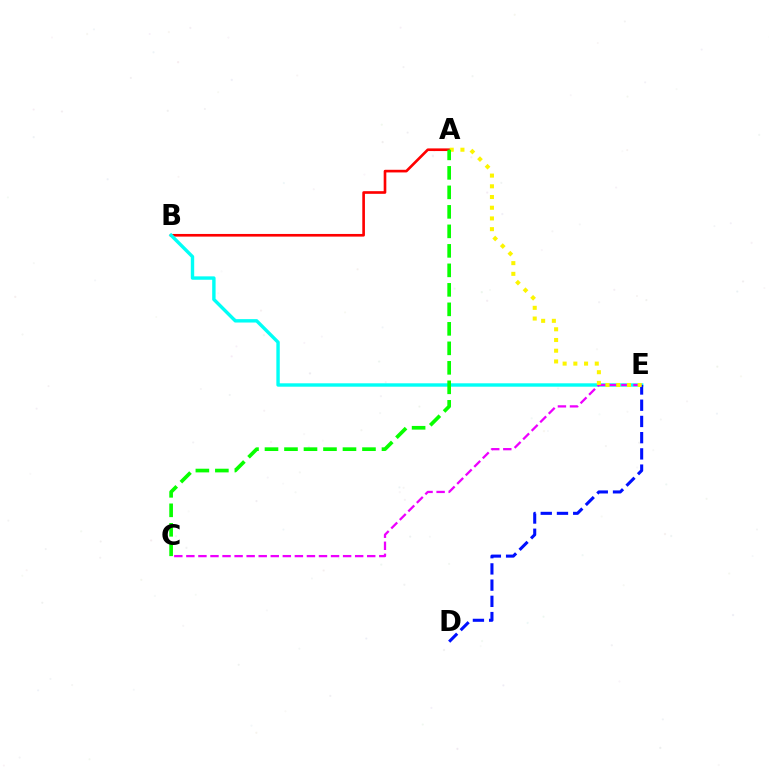{('A', 'B'): [{'color': '#ff0000', 'line_style': 'solid', 'thickness': 1.91}], ('B', 'E'): [{'color': '#00fff6', 'line_style': 'solid', 'thickness': 2.45}], ('D', 'E'): [{'color': '#0010ff', 'line_style': 'dashed', 'thickness': 2.2}], ('C', 'E'): [{'color': '#ee00ff', 'line_style': 'dashed', 'thickness': 1.64}], ('A', 'E'): [{'color': '#fcf500', 'line_style': 'dotted', 'thickness': 2.91}], ('A', 'C'): [{'color': '#08ff00', 'line_style': 'dashed', 'thickness': 2.65}]}